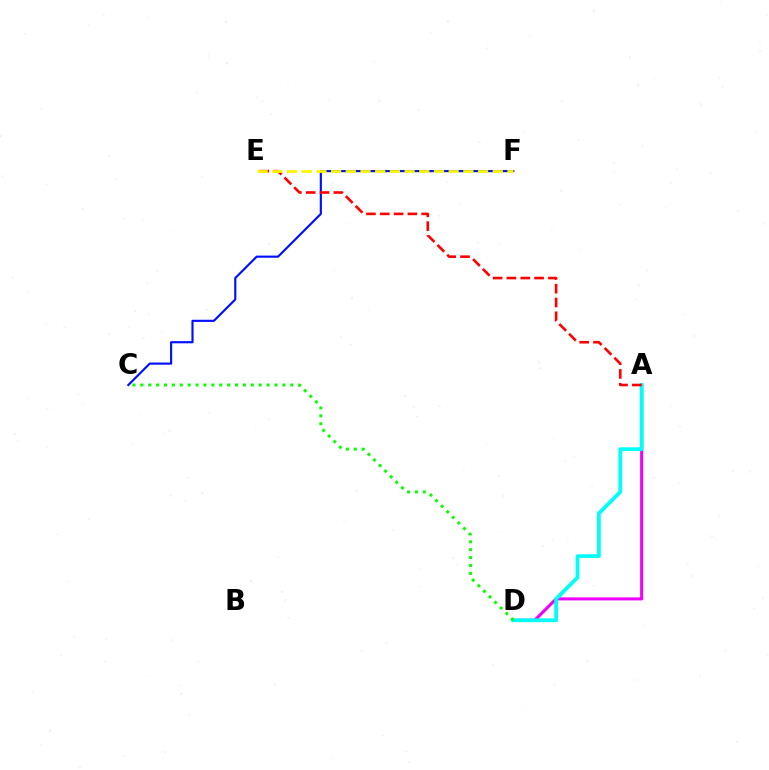{('A', 'D'): [{'color': '#ee00ff', 'line_style': 'solid', 'thickness': 2.2}, {'color': '#00fff6', 'line_style': 'solid', 'thickness': 2.72}], ('C', 'F'): [{'color': '#0010ff', 'line_style': 'solid', 'thickness': 1.55}], ('A', 'E'): [{'color': '#ff0000', 'line_style': 'dashed', 'thickness': 1.88}], ('C', 'D'): [{'color': '#08ff00', 'line_style': 'dotted', 'thickness': 2.14}], ('E', 'F'): [{'color': '#fcf500', 'line_style': 'dashed', 'thickness': 2.0}]}